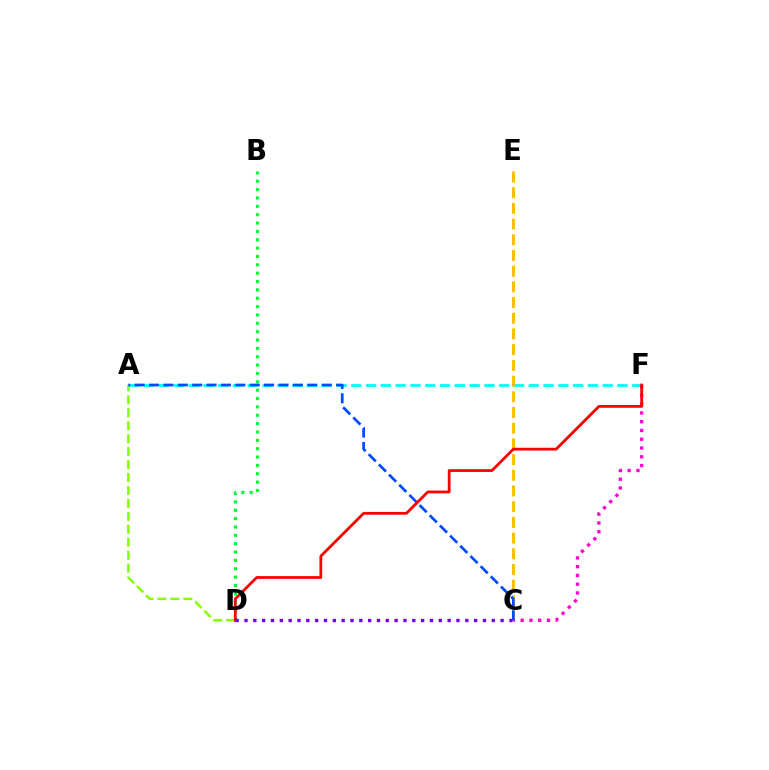{('A', 'F'): [{'color': '#00fff6', 'line_style': 'dashed', 'thickness': 2.01}], ('C', 'E'): [{'color': '#ffbd00', 'line_style': 'dashed', 'thickness': 2.13}], ('A', 'D'): [{'color': '#84ff00', 'line_style': 'dashed', 'thickness': 1.76}], ('B', 'D'): [{'color': '#00ff39', 'line_style': 'dotted', 'thickness': 2.27}], ('C', 'F'): [{'color': '#ff00cf', 'line_style': 'dotted', 'thickness': 2.38}], ('A', 'C'): [{'color': '#004bff', 'line_style': 'dashed', 'thickness': 1.96}], ('D', 'F'): [{'color': '#ff0000', 'line_style': 'solid', 'thickness': 2.0}], ('C', 'D'): [{'color': '#7200ff', 'line_style': 'dotted', 'thickness': 2.4}]}